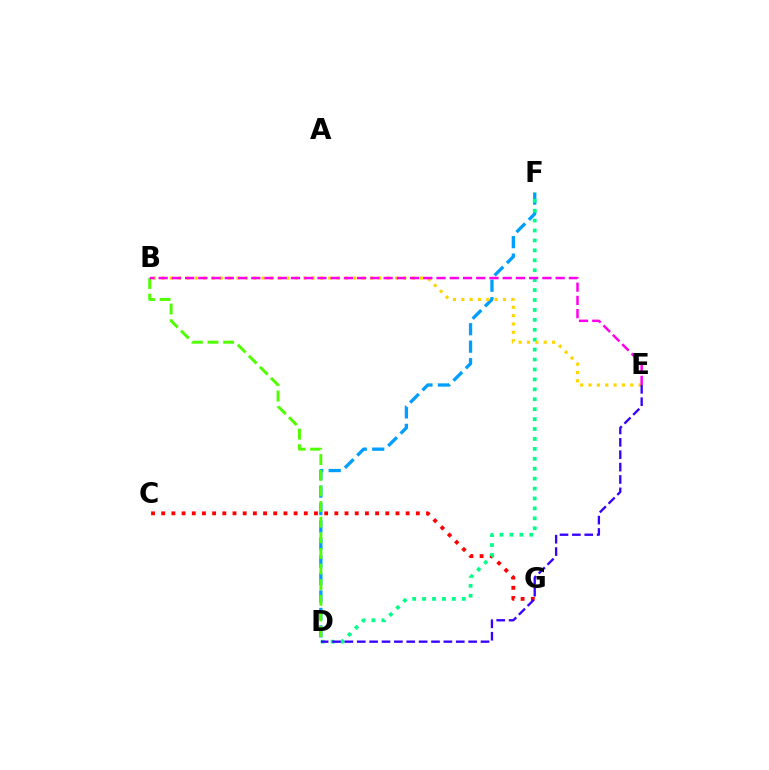{('D', 'F'): [{'color': '#009eff', 'line_style': 'dashed', 'thickness': 2.37}, {'color': '#00ff86', 'line_style': 'dotted', 'thickness': 2.7}], ('C', 'G'): [{'color': '#ff0000', 'line_style': 'dotted', 'thickness': 2.77}], ('B', 'D'): [{'color': '#4fff00', 'line_style': 'dashed', 'thickness': 2.12}], ('B', 'E'): [{'color': '#ffd500', 'line_style': 'dotted', 'thickness': 2.27}, {'color': '#ff00ed', 'line_style': 'dashed', 'thickness': 1.8}], ('D', 'E'): [{'color': '#3700ff', 'line_style': 'dashed', 'thickness': 1.68}]}